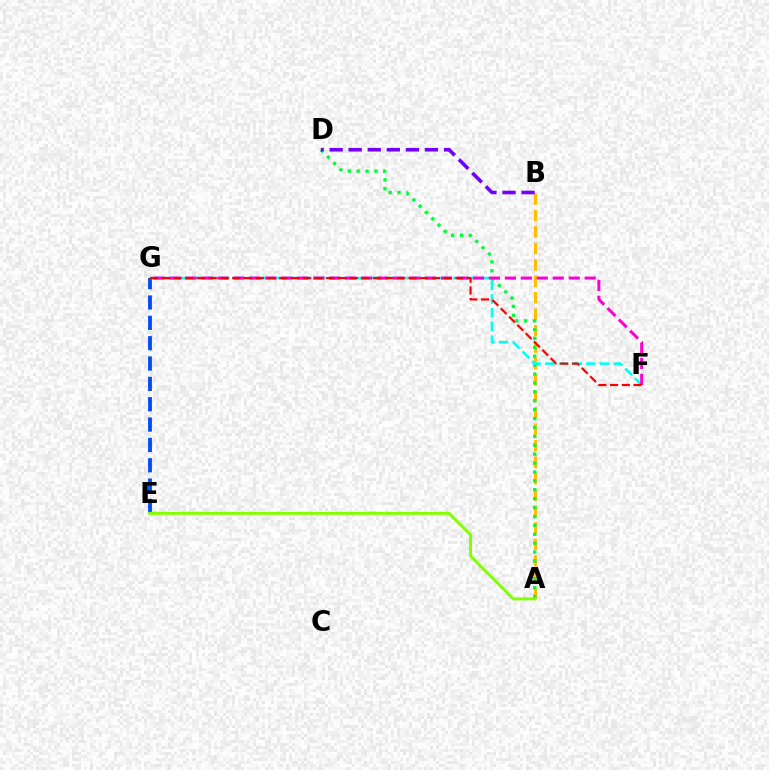{('A', 'B'): [{'color': '#ffbd00', 'line_style': 'dashed', 'thickness': 2.23}], ('A', 'D'): [{'color': '#00ff39', 'line_style': 'dotted', 'thickness': 2.42}], ('B', 'D'): [{'color': '#7200ff', 'line_style': 'dashed', 'thickness': 2.59}], ('E', 'G'): [{'color': '#004bff', 'line_style': 'dashed', 'thickness': 2.76}], ('A', 'E'): [{'color': '#84ff00', 'line_style': 'solid', 'thickness': 2.15}], ('F', 'G'): [{'color': '#00fff6', 'line_style': 'dashed', 'thickness': 1.86}, {'color': '#ff00cf', 'line_style': 'dashed', 'thickness': 2.17}, {'color': '#ff0000', 'line_style': 'dashed', 'thickness': 1.6}]}